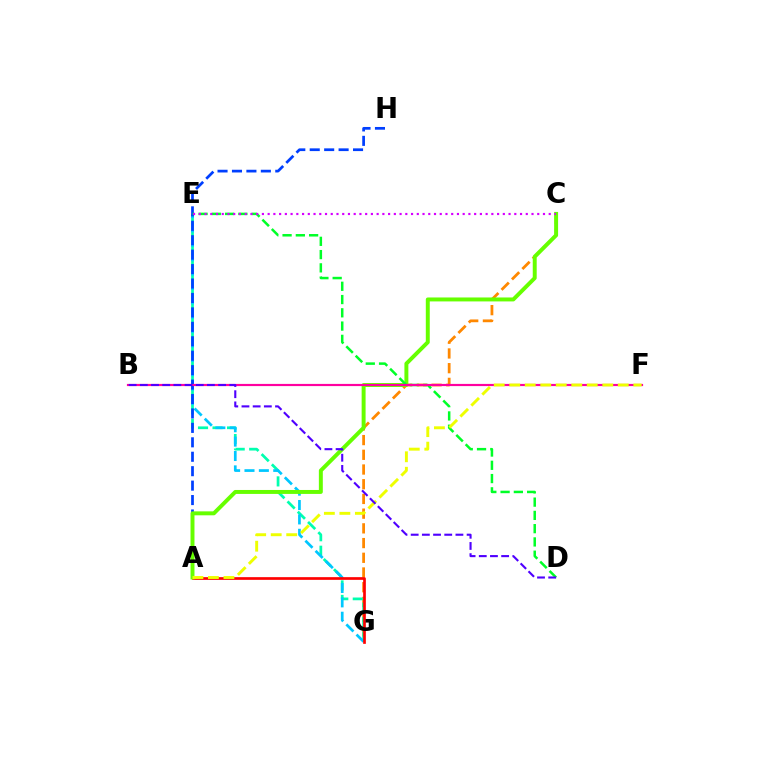{('C', 'G'): [{'color': '#ff8800', 'line_style': 'dashed', 'thickness': 2.0}], ('E', 'G'): [{'color': '#00ffaf', 'line_style': 'dashed', 'thickness': 1.97}, {'color': '#00c7ff', 'line_style': 'dashed', 'thickness': 1.95}], ('A', 'G'): [{'color': '#ff0000', 'line_style': 'solid', 'thickness': 1.93}], ('A', 'H'): [{'color': '#003fff', 'line_style': 'dashed', 'thickness': 1.96}], ('A', 'C'): [{'color': '#66ff00', 'line_style': 'solid', 'thickness': 2.84}], ('D', 'E'): [{'color': '#00ff27', 'line_style': 'dashed', 'thickness': 1.8}], ('B', 'F'): [{'color': '#ff00a0', 'line_style': 'solid', 'thickness': 1.57}], ('A', 'F'): [{'color': '#eeff00', 'line_style': 'dashed', 'thickness': 2.11}], ('B', 'D'): [{'color': '#4f00ff', 'line_style': 'dashed', 'thickness': 1.52}], ('C', 'E'): [{'color': '#d600ff', 'line_style': 'dotted', 'thickness': 1.56}]}